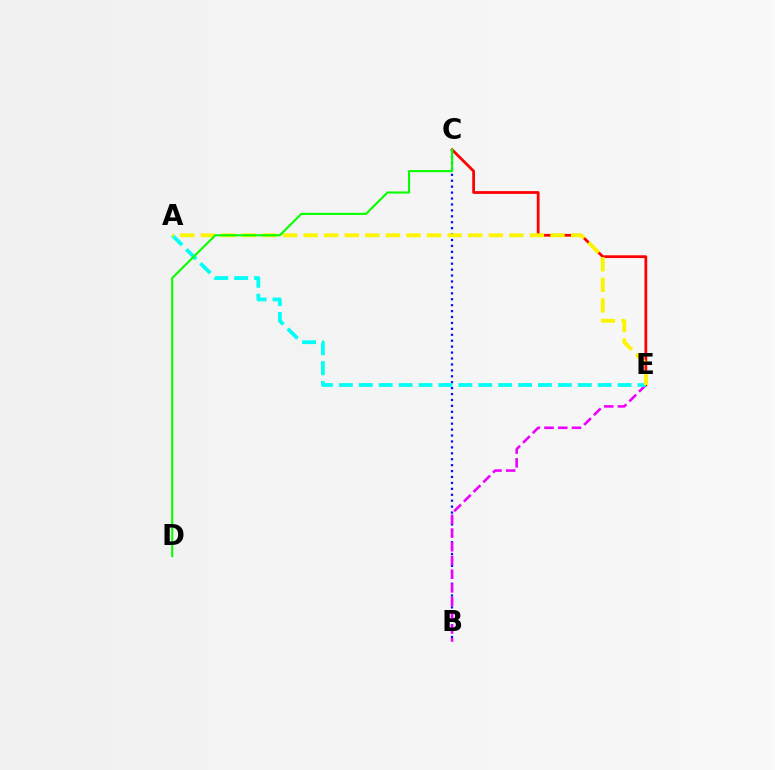{('B', 'C'): [{'color': '#0010ff', 'line_style': 'dotted', 'thickness': 1.61}], ('C', 'E'): [{'color': '#ff0000', 'line_style': 'solid', 'thickness': 1.99}], ('B', 'E'): [{'color': '#ee00ff', 'line_style': 'dashed', 'thickness': 1.86}], ('A', 'E'): [{'color': '#00fff6', 'line_style': 'dashed', 'thickness': 2.7}, {'color': '#fcf500', 'line_style': 'dashed', 'thickness': 2.79}], ('C', 'D'): [{'color': '#08ff00', 'line_style': 'solid', 'thickness': 1.52}]}